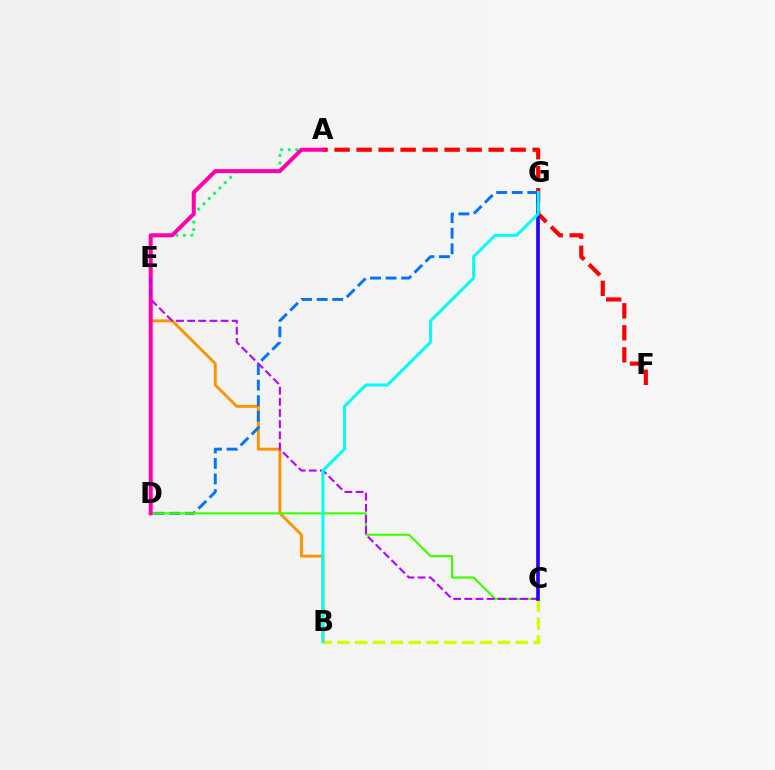{('B', 'C'): [{'color': '#d1ff00', 'line_style': 'dashed', 'thickness': 2.42}], ('B', 'E'): [{'color': '#ff9400', 'line_style': 'solid', 'thickness': 2.1}], ('D', 'G'): [{'color': '#0074ff', 'line_style': 'dashed', 'thickness': 2.11}], ('A', 'F'): [{'color': '#ff0000', 'line_style': 'dashed', 'thickness': 2.99}], ('A', 'E'): [{'color': '#00ff5c', 'line_style': 'dotted', 'thickness': 2.04}], ('C', 'D'): [{'color': '#3dff00', 'line_style': 'solid', 'thickness': 1.54}], ('A', 'D'): [{'color': '#ff00ac', 'line_style': 'solid', 'thickness': 2.89}], ('C', 'E'): [{'color': '#b900ff', 'line_style': 'dashed', 'thickness': 1.51}], ('C', 'G'): [{'color': '#2500ff', 'line_style': 'solid', 'thickness': 2.62}], ('B', 'G'): [{'color': '#00fff6', 'line_style': 'solid', 'thickness': 2.16}]}